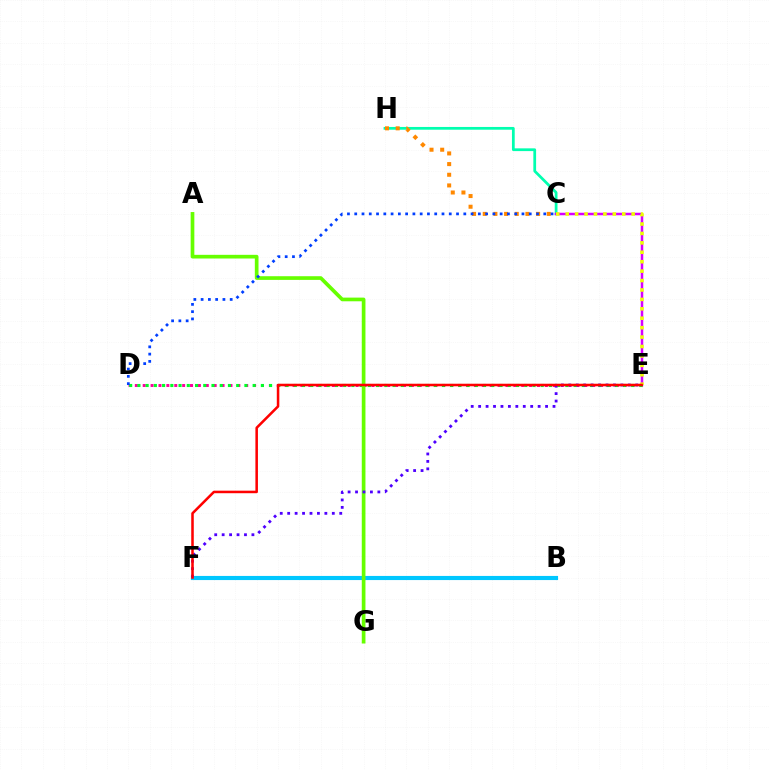{('B', 'F'): [{'color': '#00c7ff', 'line_style': 'solid', 'thickness': 2.97}], ('C', 'H'): [{'color': '#00ffaf', 'line_style': 'solid', 'thickness': 1.98}, {'color': '#ff8800', 'line_style': 'dotted', 'thickness': 2.9}], ('D', 'E'): [{'color': '#ff00a0', 'line_style': 'dotted', 'thickness': 2.14}, {'color': '#00ff27', 'line_style': 'dotted', 'thickness': 2.24}], ('C', 'E'): [{'color': '#d600ff', 'line_style': 'solid', 'thickness': 1.8}, {'color': '#eeff00', 'line_style': 'dotted', 'thickness': 2.56}], ('A', 'G'): [{'color': '#66ff00', 'line_style': 'solid', 'thickness': 2.65}], ('E', 'F'): [{'color': '#4f00ff', 'line_style': 'dotted', 'thickness': 2.02}, {'color': '#ff0000', 'line_style': 'solid', 'thickness': 1.83}], ('C', 'D'): [{'color': '#003fff', 'line_style': 'dotted', 'thickness': 1.98}]}